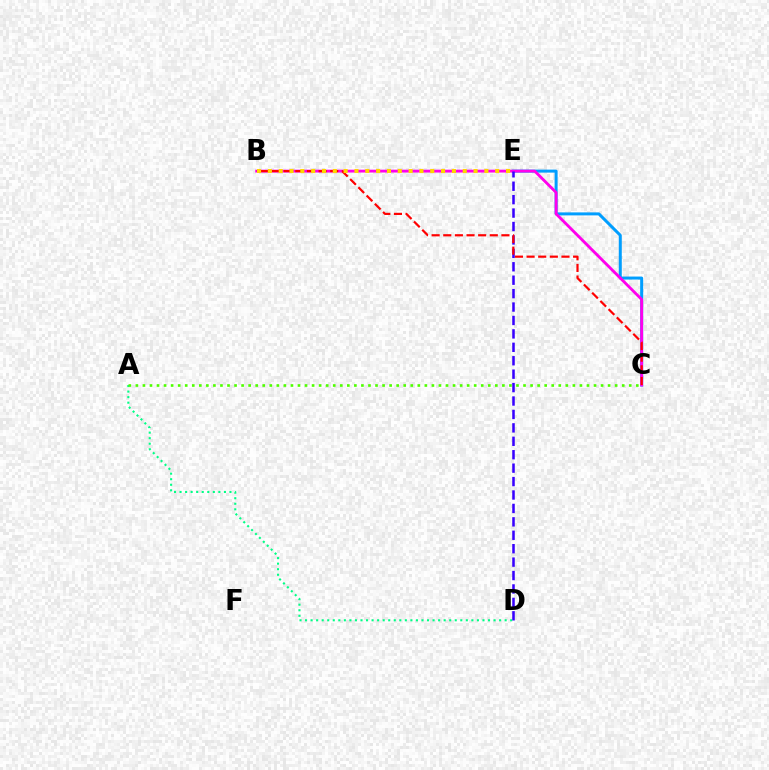{('C', 'E'): [{'color': '#009eff', 'line_style': 'solid', 'thickness': 2.16}], ('A', 'D'): [{'color': '#00ff86', 'line_style': 'dotted', 'thickness': 1.51}], ('A', 'C'): [{'color': '#4fff00', 'line_style': 'dotted', 'thickness': 1.91}], ('B', 'C'): [{'color': '#ff00ed', 'line_style': 'solid', 'thickness': 2.05}, {'color': '#ff0000', 'line_style': 'dashed', 'thickness': 1.58}], ('D', 'E'): [{'color': '#3700ff', 'line_style': 'dashed', 'thickness': 1.82}], ('B', 'E'): [{'color': '#ffd500', 'line_style': 'dotted', 'thickness': 2.94}]}